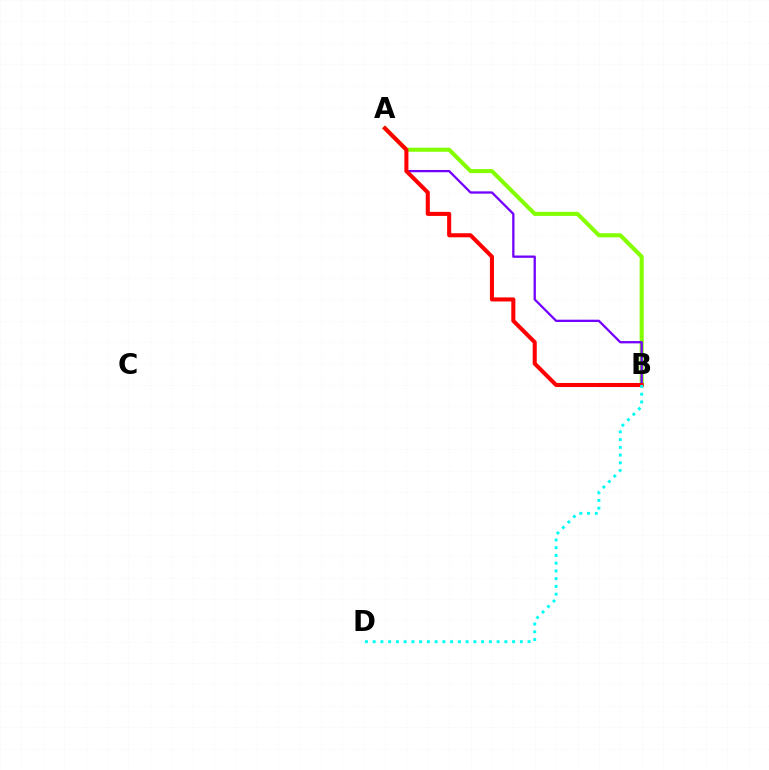{('A', 'B'): [{'color': '#84ff00', 'line_style': 'solid', 'thickness': 2.93}, {'color': '#7200ff', 'line_style': 'solid', 'thickness': 1.65}, {'color': '#ff0000', 'line_style': 'solid', 'thickness': 2.92}], ('B', 'D'): [{'color': '#00fff6', 'line_style': 'dotted', 'thickness': 2.1}]}